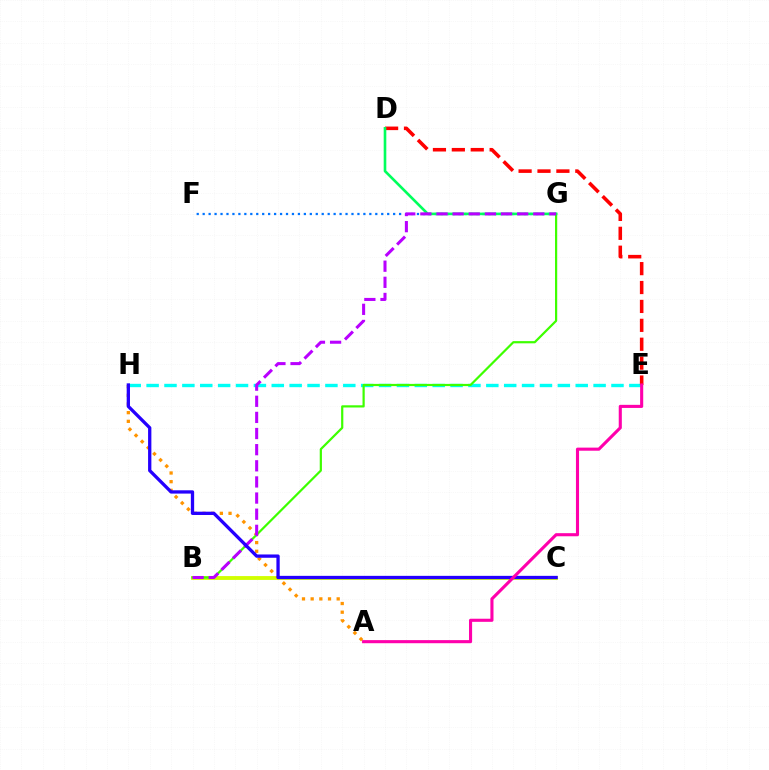{('F', 'G'): [{'color': '#0074ff', 'line_style': 'dotted', 'thickness': 1.62}], ('E', 'H'): [{'color': '#00fff6', 'line_style': 'dashed', 'thickness': 2.43}], ('B', 'C'): [{'color': '#d1ff00', 'line_style': 'solid', 'thickness': 2.77}], ('D', 'E'): [{'color': '#ff0000', 'line_style': 'dashed', 'thickness': 2.57}], ('A', 'H'): [{'color': '#ff9400', 'line_style': 'dotted', 'thickness': 2.36}], ('B', 'G'): [{'color': '#3dff00', 'line_style': 'solid', 'thickness': 1.59}, {'color': '#b900ff', 'line_style': 'dashed', 'thickness': 2.19}], ('D', 'G'): [{'color': '#00ff5c', 'line_style': 'solid', 'thickness': 1.89}], ('C', 'H'): [{'color': '#2500ff', 'line_style': 'solid', 'thickness': 2.37}], ('A', 'E'): [{'color': '#ff00ac', 'line_style': 'solid', 'thickness': 2.23}]}